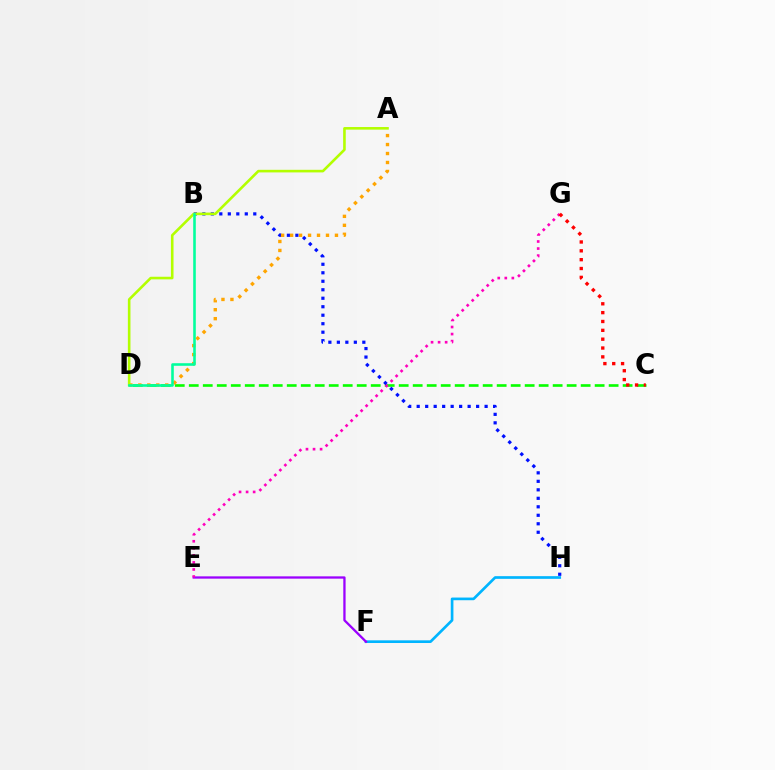{('F', 'H'): [{'color': '#00b5ff', 'line_style': 'solid', 'thickness': 1.93}], ('C', 'D'): [{'color': '#08ff00', 'line_style': 'dashed', 'thickness': 1.9}], ('B', 'H'): [{'color': '#0010ff', 'line_style': 'dotted', 'thickness': 2.31}], ('E', 'F'): [{'color': '#9b00ff', 'line_style': 'solid', 'thickness': 1.65}], ('A', 'D'): [{'color': '#ffa500', 'line_style': 'dotted', 'thickness': 2.44}, {'color': '#b3ff00', 'line_style': 'solid', 'thickness': 1.87}], ('E', 'G'): [{'color': '#ff00bd', 'line_style': 'dotted', 'thickness': 1.91}], ('C', 'G'): [{'color': '#ff0000', 'line_style': 'dotted', 'thickness': 2.4}], ('B', 'D'): [{'color': '#00ff9d', 'line_style': 'solid', 'thickness': 1.86}]}